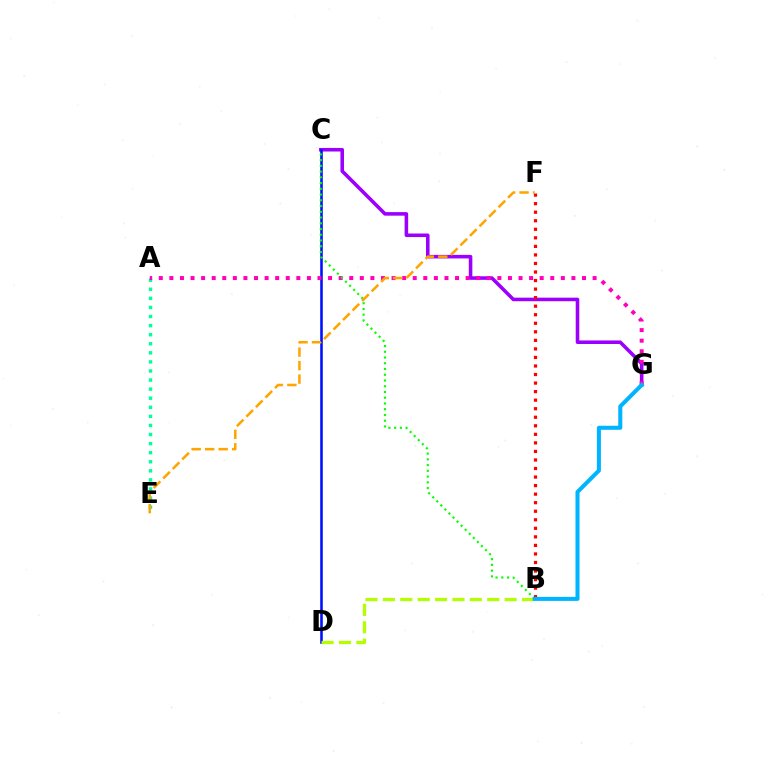{('A', 'E'): [{'color': '#00ff9d', 'line_style': 'dotted', 'thickness': 2.47}], ('C', 'G'): [{'color': '#9b00ff', 'line_style': 'solid', 'thickness': 2.56}], ('C', 'D'): [{'color': '#0010ff', 'line_style': 'solid', 'thickness': 1.87}], ('B', 'D'): [{'color': '#b3ff00', 'line_style': 'dashed', 'thickness': 2.36}], ('A', 'G'): [{'color': '#ff00bd', 'line_style': 'dotted', 'thickness': 2.87}], ('B', 'C'): [{'color': '#08ff00', 'line_style': 'dotted', 'thickness': 1.56}], ('B', 'F'): [{'color': '#ff0000', 'line_style': 'dotted', 'thickness': 2.32}], ('E', 'F'): [{'color': '#ffa500', 'line_style': 'dashed', 'thickness': 1.83}], ('B', 'G'): [{'color': '#00b5ff', 'line_style': 'solid', 'thickness': 2.91}]}